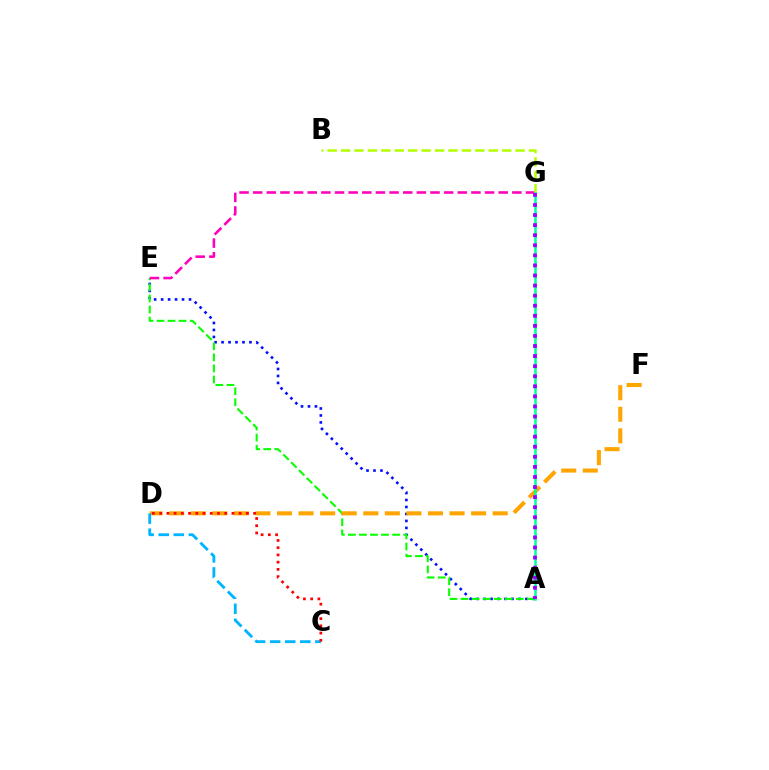{('A', 'E'): [{'color': '#0010ff', 'line_style': 'dotted', 'thickness': 1.89}, {'color': '#08ff00', 'line_style': 'dashed', 'thickness': 1.5}], ('E', 'G'): [{'color': '#ff00bd', 'line_style': 'dashed', 'thickness': 1.85}], ('D', 'F'): [{'color': '#ffa500', 'line_style': 'dashed', 'thickness': 2.93}], ('B', 'G'): [{'color': '#b3ff00', 'line_style': 'dashed', 'thickness': 1.82}], ('A', 'G'): [{'color': '#00ff9d', 'line_style': 'solid', 'thickness': 1.81}, {'color': '#9b00ff', 'line_style': 'dotted', 'thickness': 2.74}], ('C', 'D'): [{'color': '#00b5ff', 'line_style': 'dashed', 'thickness': 2.05}, {'color': '#ff0000', 'line_style': 'dotted', 'thickness': 1.96}]}